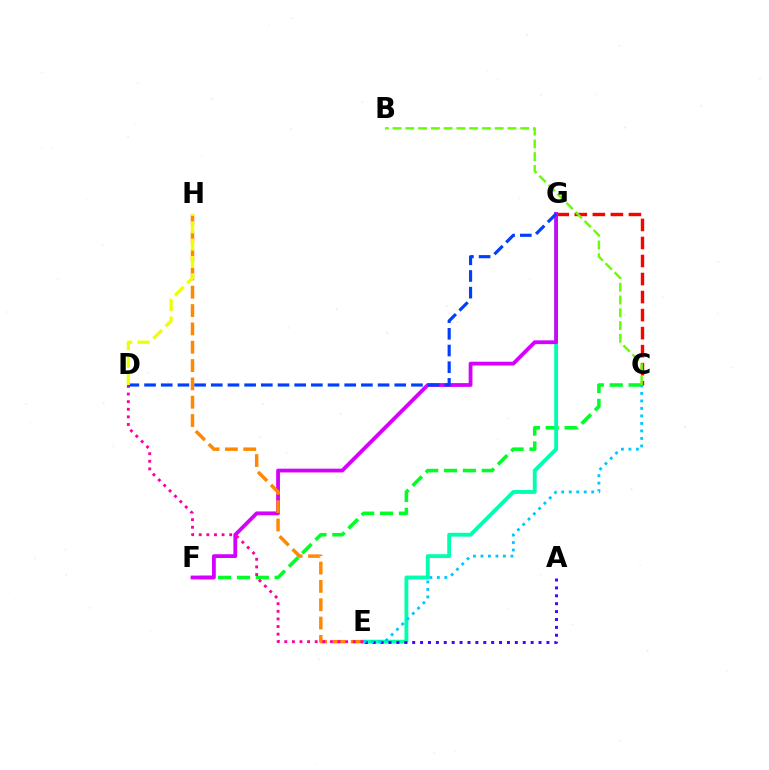{('C', 'G'): [{'color': '#ff0000', 'line_style': 'dashed', 'thickness': 2.45}], ('C', 'F'): [{'color': '#00ff27', 'line_style': 'dashed', 'thickness': 2.56}], ('B', 'C'): [{'color': '#66ff00', 'line_style': 'dashed', 'thickness': 1.73}], ('E', 'G'): [{'color': '#00ffaf', 'line_style': 'solid', 'thickness': 2.78}], ('F', 'G'): [{'color': '#d600ff', 'line_style': 'solid', 'thickness': 2.73}], ('A', 'E'): [{'color': '#4f00ff', 'line_style': 'dotted', 'thickness': 2.15}], ('C', 'E'): [{'color': '#00c7ff', 'line_style': 'dotted', 'thickness': 2.04}], ('E', 'H'): [{'color': '#ff8800', 'line_style': 'dashed', 'thickness': 2.49}], ('D', 'E'): [{'color': '#ff00a0', 'line_style': 'dotted', 'thickness': 2.07}], ('D', 'G'): [{'color': '#003fff', 'line_style': 'dashed', 'thickness': 2.27}], ('D', 'H'): [{'color': '#eeff00', 'line_style': 'dashed', 'thickness': 2.36}]}